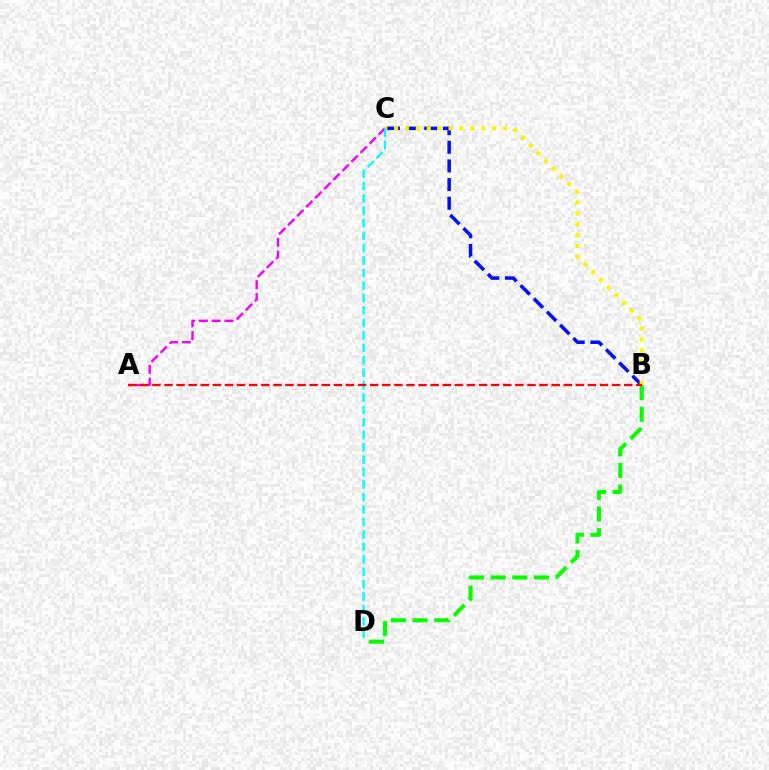{('B', 'C'): [{'color': '#0010ff', 'line_style': 'dashed', 'thickness': 2.54}, {'color': '#fcf500', 'line_style': 'dotted', 'thickness': 2.96}], ('A', 'C'): [{'color': '#ee00ff', 'line_style': 'dashed', 'thickness': 1.74}], ('B', 'D'): [{'color': '#08ff00', 'line_style': 'dashed', 'thickness': 2.94}], ('C', 'D'): [{'color': '#00fff6', 'line_style': 'dashed', 'thickness': 1.69}], ('A', 'B'): [{'color': '#ff0000', 'line_style': 'dashed', 'thickness': 1.64}]}